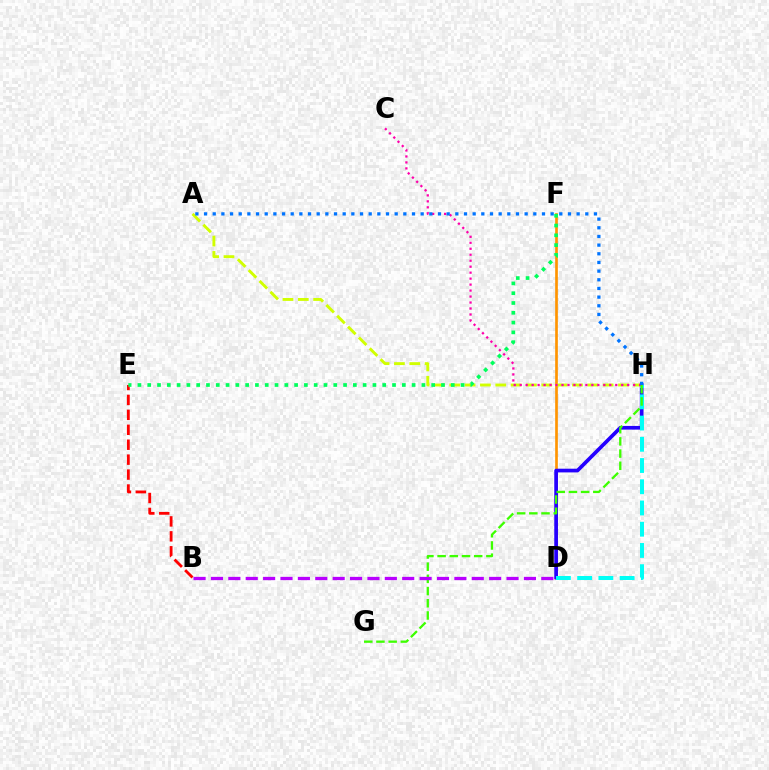{('D', 'F'): [{'color': '#ff9400', 'line_style': 'solid', 'thickness': 1.92}], ('D', 'H'): [{'color': '#2500ff', 'line_style': 'solid', 'thickness': 2.66}, {'color': '#00fff6', 'line_style': 'dashed', 'thickness': 2.88}], ('A', 'H'): [{'color': '#d1ff00', 'line_style': 'dashed', 'thickness': 2.08}, {'color': '#0074ff', 'line_style': 'dotted', 'thickness': 2.35}], ('B', 'E'): [{'color': '#ff0000', 'line_style': 'dashed', 'thickness': 2.03}], ('C', 'H'): [{'color': '#ff00ac', 'line_style': 'dotted', 'thickness': 1.62}], ('E', 'F'): [{'color': '#00ff5c', 'line_style': 'dotted', 'thickness': 2.66}], ('G', 'H'): [{'color': '#3dff00', 'line_style': 'dashed', 'thickness': 1.66}], ('B', 'D'): [{'color': '#b900ff', 'line_style': 'dashed', 'thickness': 2.36}]}